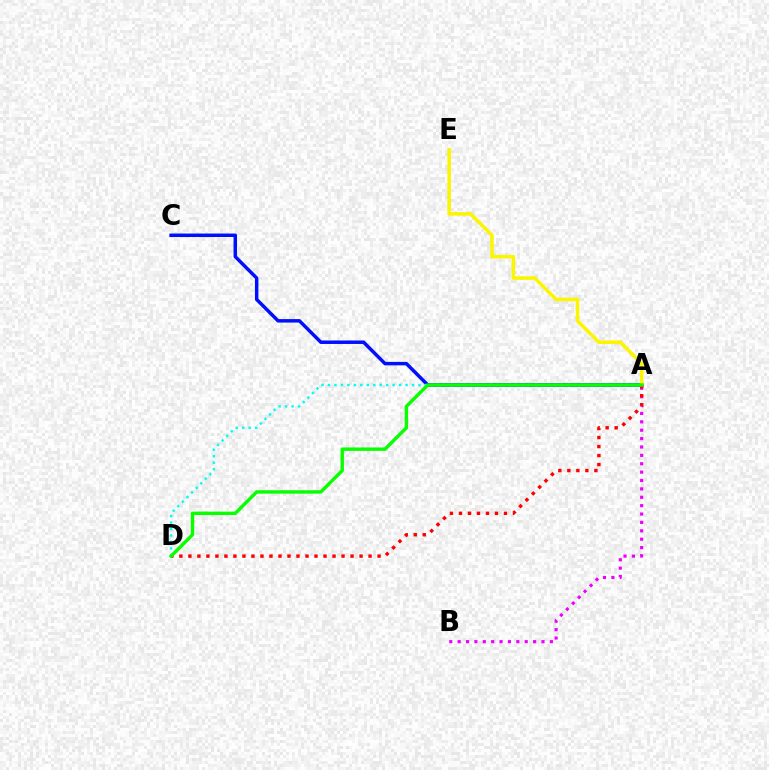{('A', 'B'): [{'color': '#ee00ff', 'line_style': 'dotted', 'thickness': 2.28}], ('A', 'C'): [{'color': '#0010ff', 'line_style': 'solid', 'thickness': 2.5}], ('A', 'E'): [{'color': '#fcf500', 'line_style': 'solid', 'thickness': 2.55}], ('A', 'D'): [{'color': '#00fff6', 'line_style': 'dotted', 'thickness': 1.76}, {'color': '#ff0000', 'line_style': 'dotted', 'thickness': 2.45}, {'color': '#08ff00', 'line_style': 'solid', 'thickness': 2.46}]}